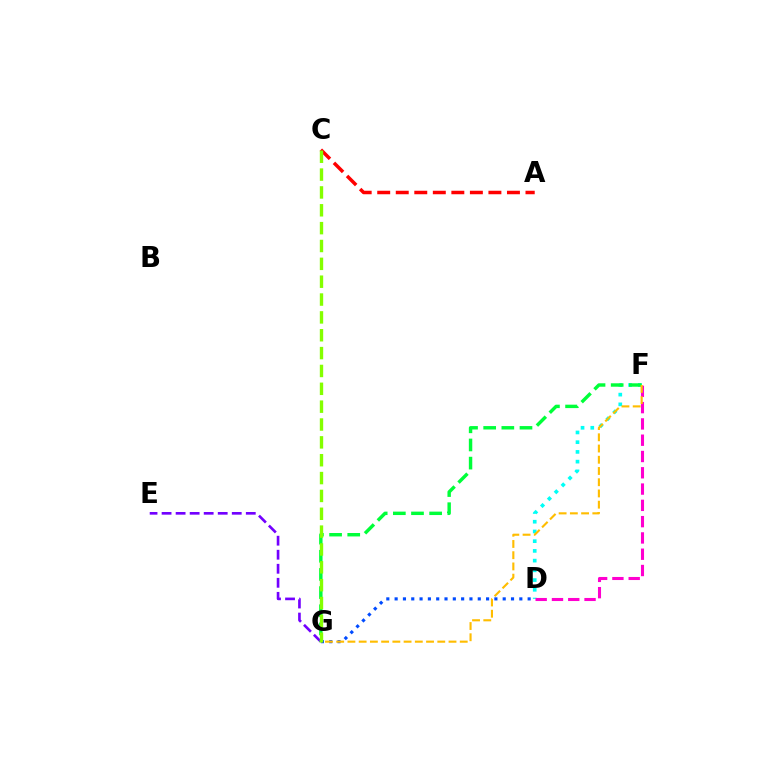{('E', 'G'): [{'color': '#7200ff', 'line_style': 'dashed', 'thickness': 1.91}], ('D', 'F'): [{'color': '#00fff6', 'line_style': 'dotted', 'thickness': 2.64}, {'color': '#ff00cf', 'line_style': 'dashed', 'thickness': 2.21}], ('D', 'G'): [{'color': '#004bff', 'line_style': 'dotted', 'thickness': 2.26}], ('A', 'C'): [{'color': '#ff0000', 'line_style': 'dashed', 'thickness': 2.52}], ('F', 'G'): [{'color': '#00ff39', 'line_style': 'dashed', 'thickness': 2.47}, {'color': '#ffbd00', 'line_style': 'dashed', 'thickness': 1.53}], ('C', 'G'): [{'color': '#84ff00', 'line_style': 'dashed', 'thickness': 2.43}]}